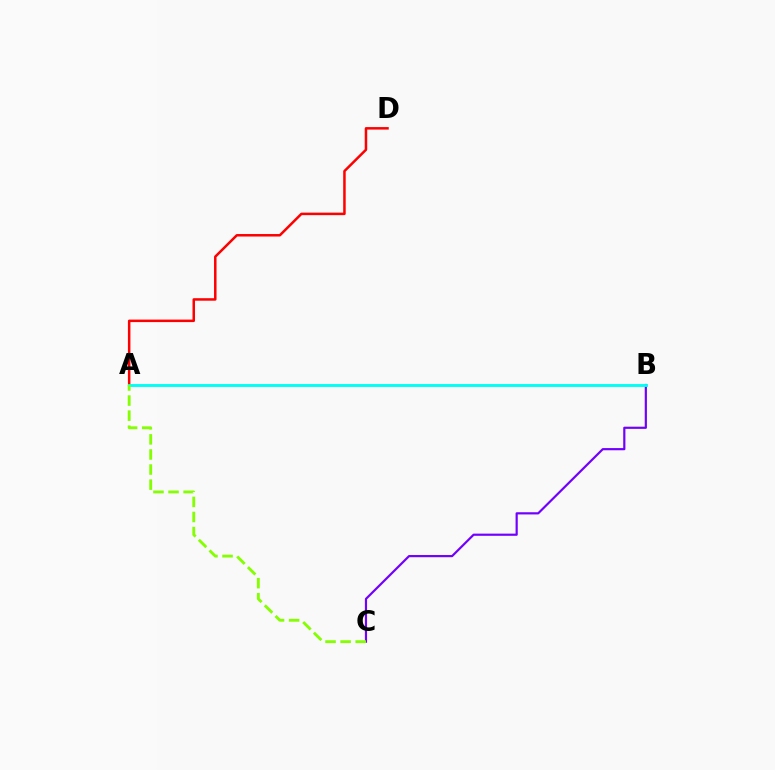{('A', 'D'): [{'color': '#ff0000', 'line_style': 'solid', 'thickness': 1.8}], ('B', 'C'): [{'color': '#7200ff', 'line_style': 'solid', 'thickness': 1.58}], ('A', 'B'): [{'color': '#00fff6', 'line_style': 'solid', 'thickness': 2.09}], ('A', 'C'): [{'color': '#84ff00', 'line_style': 'dashed', 'thickness': 2.05}]}